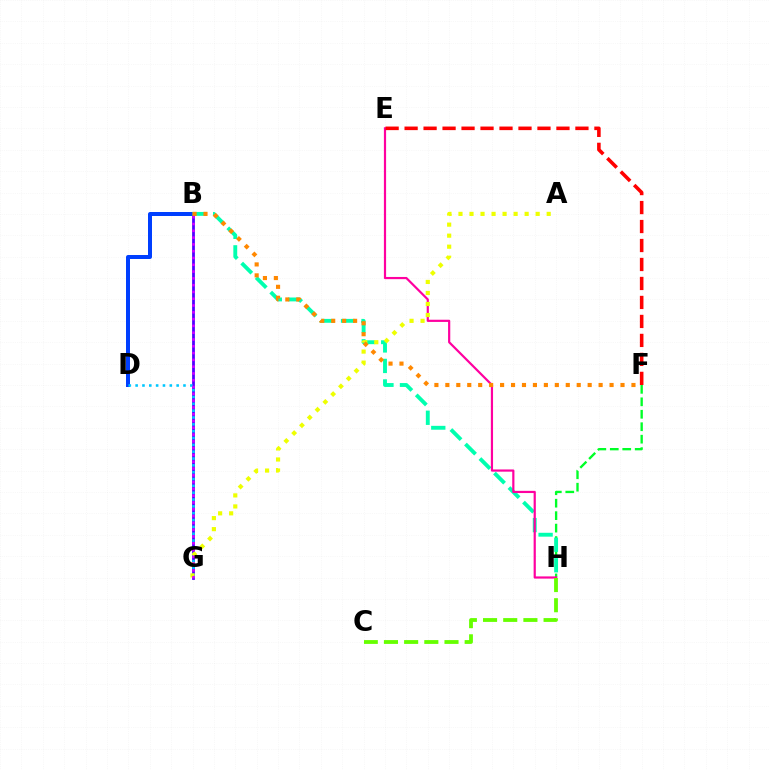{('F', 'H'): [{'color': '#00ff27', 'line_style': 'dashed', 'thickness': 1.69}], ('B', 'D'): [{'color': '#003fff', 'line_style': 'solid', 'thickness': 2.87}], ('B', 'G'): [{'color': '#4f00ff', 'line_style': 'solid', 'thickness': 2.0}, {'color': '#d600ff', 'line_style': 'dotted', 'thickness': 1.85}], ('D', 'G'): [{'color': '#00c7ff', 'line_style': 'dotted', 'thickness': 1.86}], ('B', 'H'): [{'color': '#00ffaf', 'line_style': 'dashed', 'thickness': 2.79}], ('E', 'H'): [{'color': '#ff00a0', 'line_style': 'solid', 'thickness': 1.58}], ('A', 'G'): [{'color': '#eeff00', 'line_style': 'dotted', 'thickness': 3.0}], ('C', 'H'): [{'color': '#66ff00', 'line_style': 'dashed', 'thickness': 2.74}], ('B', 'F'): [{'color': '#ff8800', 'line_style': 'dotted', 'thickness': 2.97}], ('E', 'F'): [{'color': '#ff0000', 'line_style': 'dashed', 'thickness': 2.58}]}